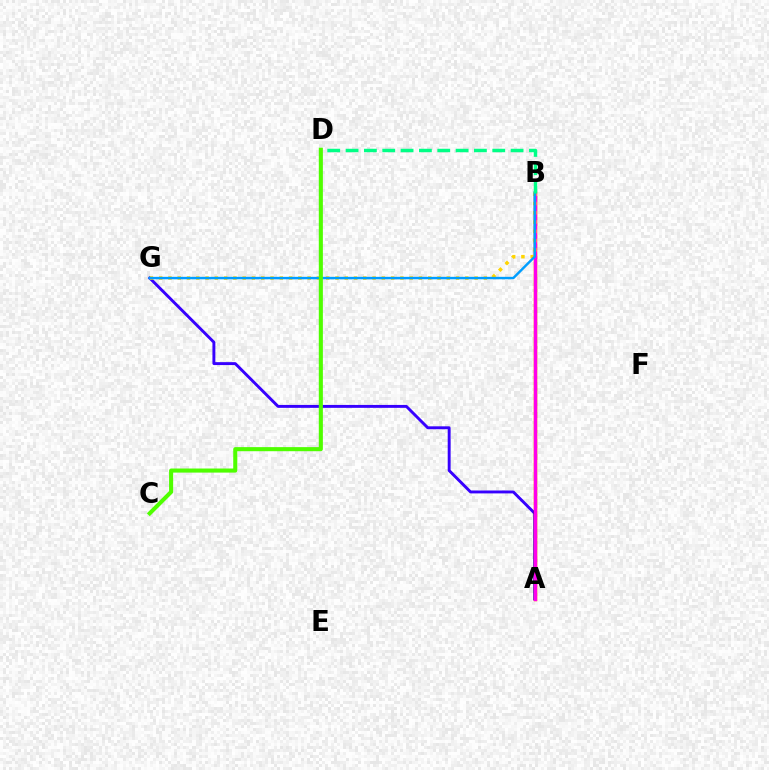{('A', 'G'): [{'color': '#3700ff', 'line_style': 'solid', 'thickness': 2.1}], ('A', 'B'): [{'color': '#ff0000', 'line_style': 'solid', 'thickness': 2.5}, {'color': '#ff00ed', 'line_style': 'solid', 'thickness': 2.18}], ('B', 'G'): [{'color': '#ffd500', 'line_style': 'dotted', 'thickness': 2.52}, {'color': '#009eff', 'line_style': 'solid', 'thickness': 1.76}], ('B', 'D'): [{'color': '#00ff86', 'line_style': 'dashed', 'thickness': 2.49}], ('C', 'D'): [{'color': '#4fff00', 'line_style': 'solid', 'thickness': 2.94}]}